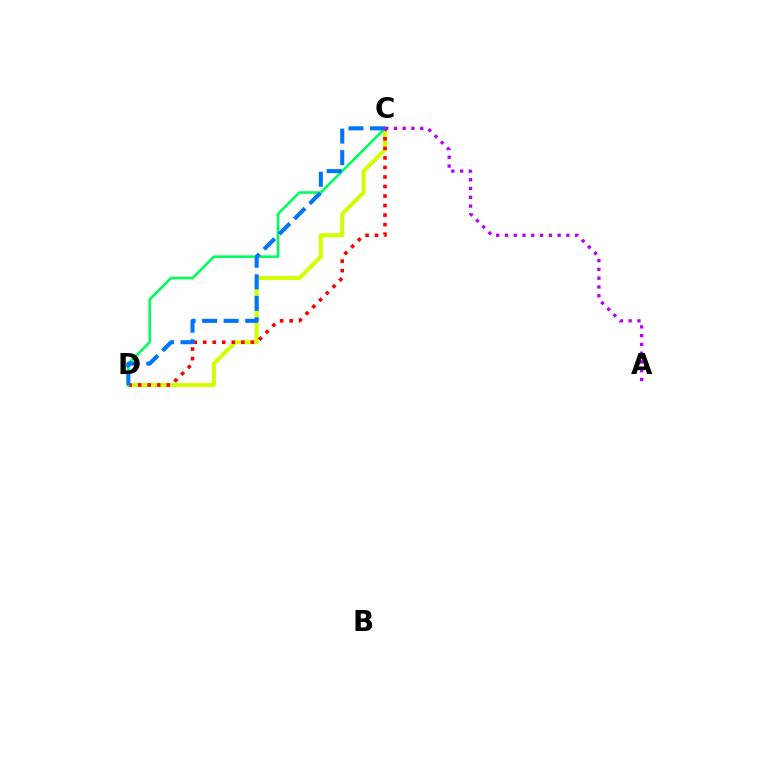{('C', 'D'): [{'color': '#d1ff00', 'line_style': 'solid', 'thickness': 2.91}, {'color': '#ff0000', 'line_style': 'dotted', 'thickness': 2.59}, {'color': '#00ff5c', 'line_style': 'solid', 'thickness': 1.87}, {'color': '#0074ff', 'line_style': 'dashed', 'thickness': 2.92}], ('A', 'C'): [{'color': '#b900ff', 'line_style': 'dotted', 'thickness': 2.38}]}